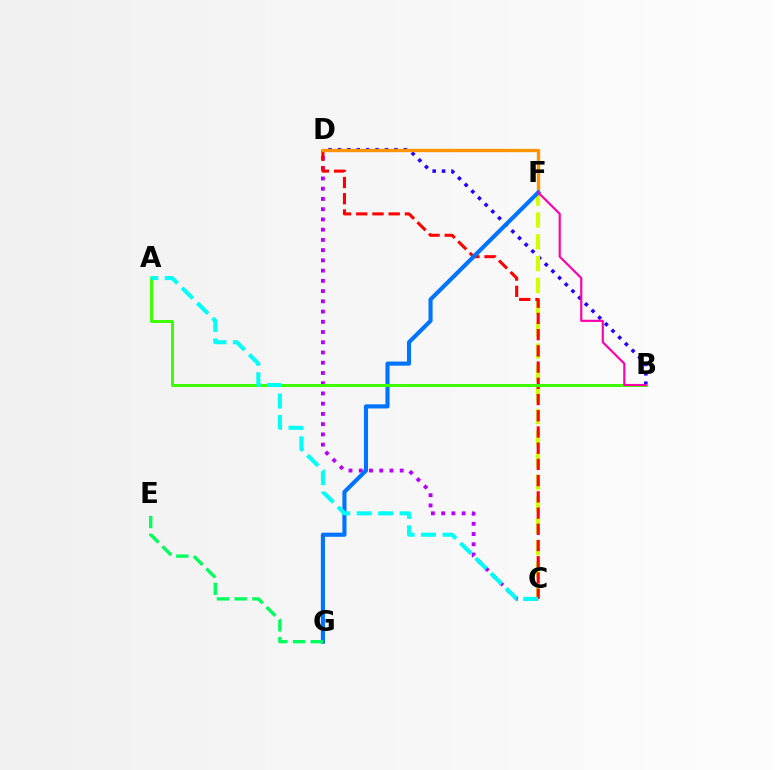{('B', 'D'): [{'color': '#2500ff', 'line_style': 'dotted', 'thickness': 2.56}], ('C', 'D'): [{'color': '#b900ff', 'line_style': 'dotted', 'thickness': 2.78}, {'color': '#ff0000', 'line_style': 'dashed', 'thickness': 2.2}], ('C', 'F'): [{'color': '#d1ff00', 'line_style': 'dashed', 'thickness': 2.97}], ('D', 'F'): [{'color': '#ff9400', 'line_style': 'solid', 'thickness': 2.39}], ('F', 'G'): [{'color': '#0074ff', 'line_style': 'solid', 'thickness': 2.96}], ('A', 'B'): [{'color': '#3dff00', 'line_style': 'solid', 'thickness': 2.15}], ('E', 'G'): [{'color': '#00ff5c', 'line_style': 'dashed', 'thickness': 2.41}], ('B', 'F'): [{'color': '#ff00ac', 'line_style': 'solid', 'thickness': 1.55}], ('A', 'C'): [{'color': '#00fff6', 'line_style': 'dashed', 'thickness': 2.91}]}